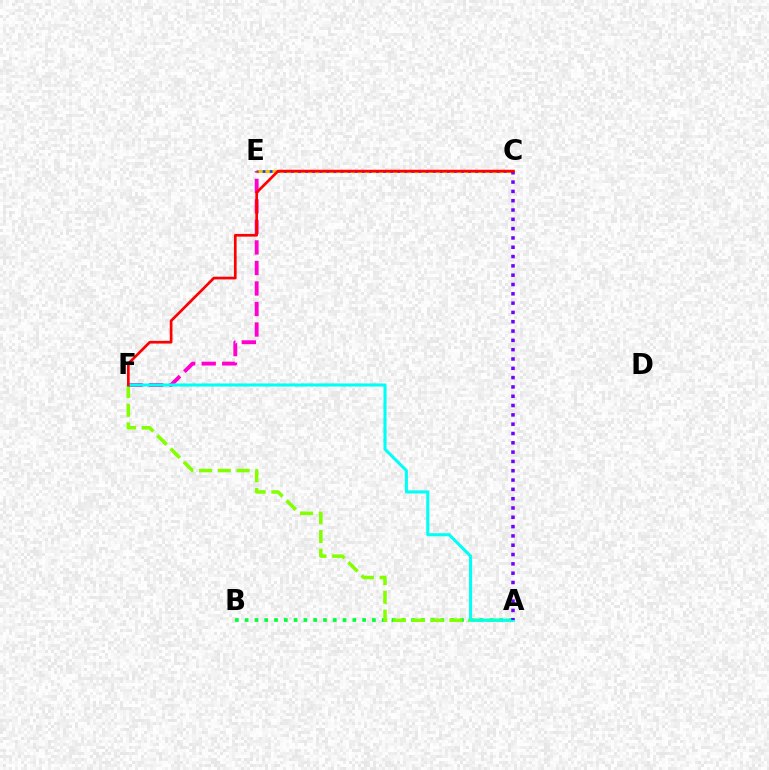{('C', 'E'): [{'color': '#ffbd00', 'line_style': 'solid', 'thickness': 2.17}, {'color': '#004bff', 'line_style': 'dotted', 'thickness': 1.93}], ('A', 'B'): [{'color': '#00ff39', 'line_style': 'dotted', 'thickness': 2.66}], ('A', 'F'): [{'color': '#84ff00', 'line_style': 'dashed', 'thickness': 2.55}, {'color': '#00fff6', 'line_style': 'solid', 'thickness': 2.21}], ('E', 'F'): [{'color': '#ff00cf', 'line_style': 'dashed', 'thickness': 2.79}], ('A', 'C'): [{'color': '#7200ff', 'line_style': 'dotted', 'thickness': 2.53}], ('C', 'F'): [{'color': '#ff0000', 'line_style': 'solid', 'thickness': 1.94}]}